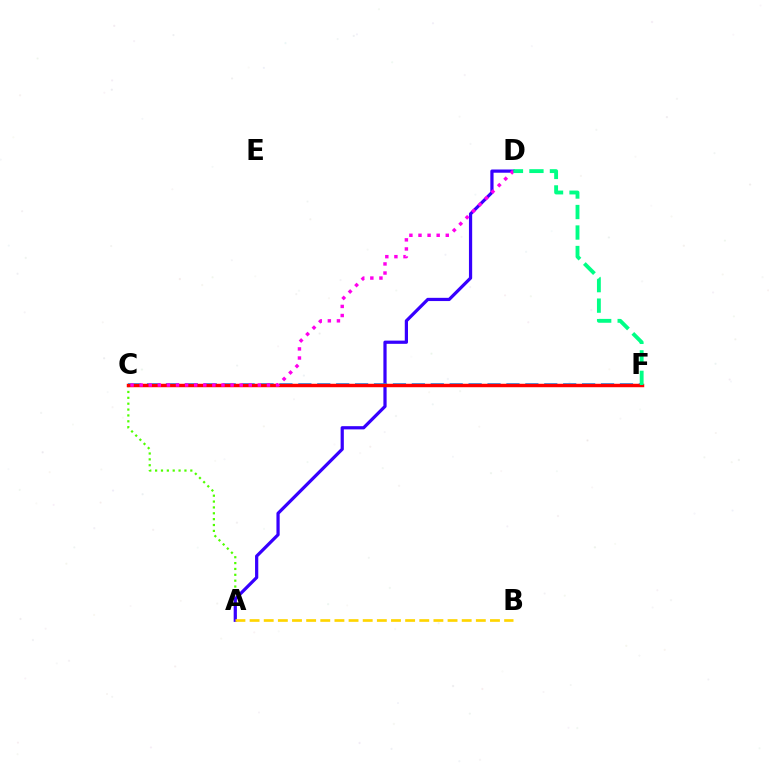{('A', 'C'): [{'color': '#4fff00', 'line_style': 'dotted', 'thickness': 1.59}], ('A', 'D'): [{'color': '#3700ff', 'line_style': 'solid', 'thickness': 2.32}], ('C', 'F'): [{'color': '#009eff', 'line_style': 'dashed', 'thickness': 2.57}, {'color': '#ff0000', 'line_style': 'solid', 'thickness': 2.48}], ('C', 'D'): [{'color': '#ff00ed', 'line_style': 'dotted', 'thickness': 2.47}], ('A', 'B'): [{'color': '#ffd500', 'line_style': 'dashed', 'thickness': 1.92}], ('D', 'F'): [{'color': '#00ff86', 'line_style': 'dashed', 'thickness': 2.78}]}